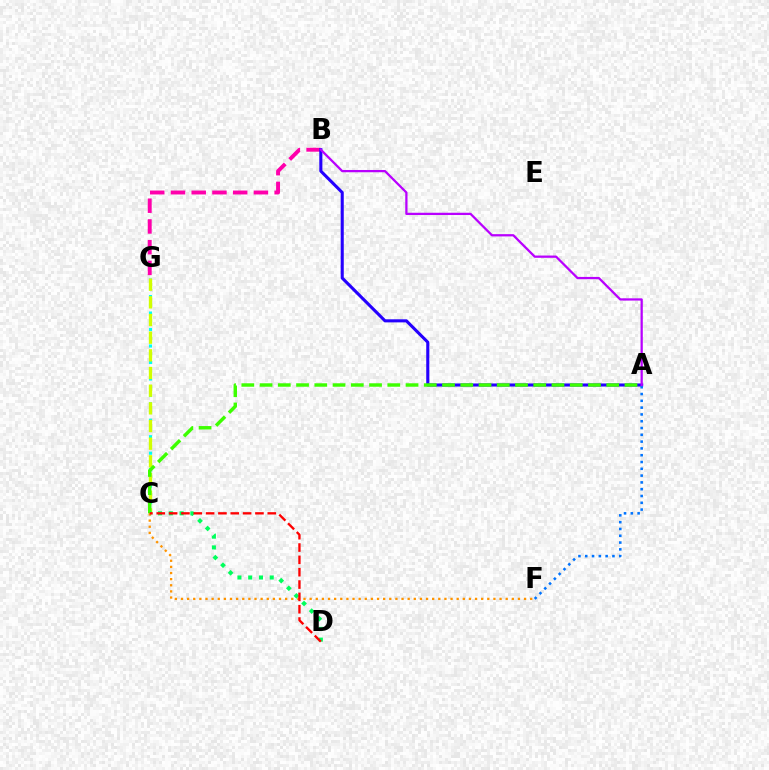{('C', 'G'): [{'color': '#00fff6', 'line_style': 'dotted', 'thickness': 2.24}, {'color': '#d1ff00', 'line_style': 'dashed', 'thickness': 2.4}], ('B', 'G'): [{'color': '#ff00ac', 'line_style': 'dashed', 'thickness': 2.82}], ('A', 'B'): [{'color': '#2500ff', 'line_style': 'solid', 'thickness': 2.22}, {'color': '#b900ff', 'line_style': 'solid', 'thickness': 1.63}], ('A', 'C'): [{'color': '#3dff00', 'line_style': 'dashed', 'thickness': 2.48}], ('C', 'D'): [{'color': '#00ff5c', 'line_style': 'dotted', 'thickness': 2.93}, {'color': '#ff0000', 'line_style': 'dashed', 'thickness': 1.68}], ('A', 'F'): [{'color': '#0074ff', 'line_style': 'dotted', 'thickness': 1.85}], ('C', 'F'): [{'color': '#ff9400', 'line_style': 'dotted', 'thickness': 1.66}]}